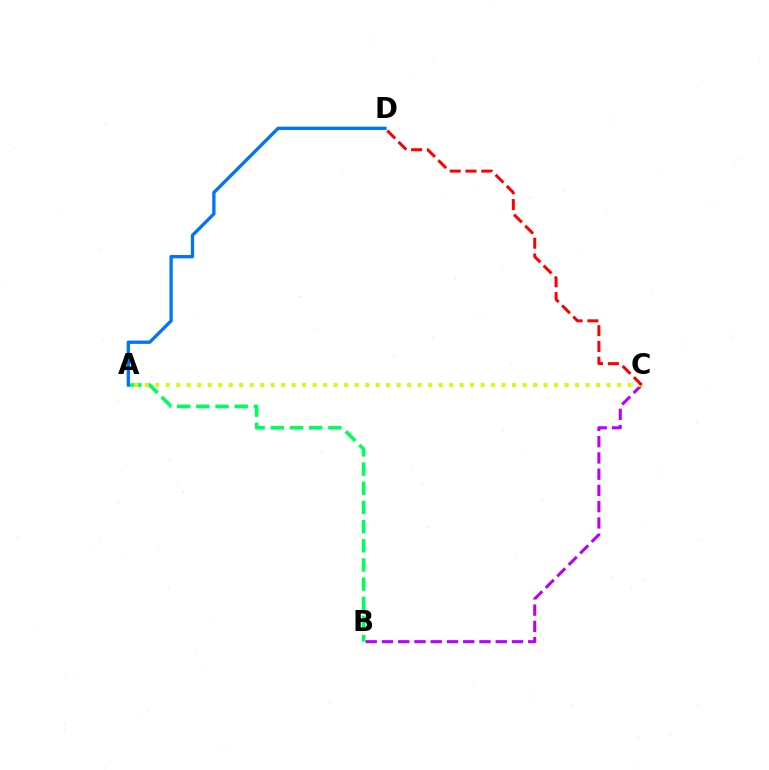{('A', 'B'): [{'color': '#00ff5c', 'line_style': 'dashed', 'thickness': 2.6}], ('B', 'C'): [{'color': '#b900ff', 'line_style': 'dashed', 'thickness': 2.21}], ('A', 'C'): [{'color': '#d1ff00', 'line_style': 'dotted', 'thickness': 2.85}], ('C', 'D'): [{'color': '#ff0000', 'line_style': 'dashed', 'thickness': 2.15}], ('A', 'D'): [{'color': '#0074ff', 'line_style': 'solid', 'thickness': 2.38}]}